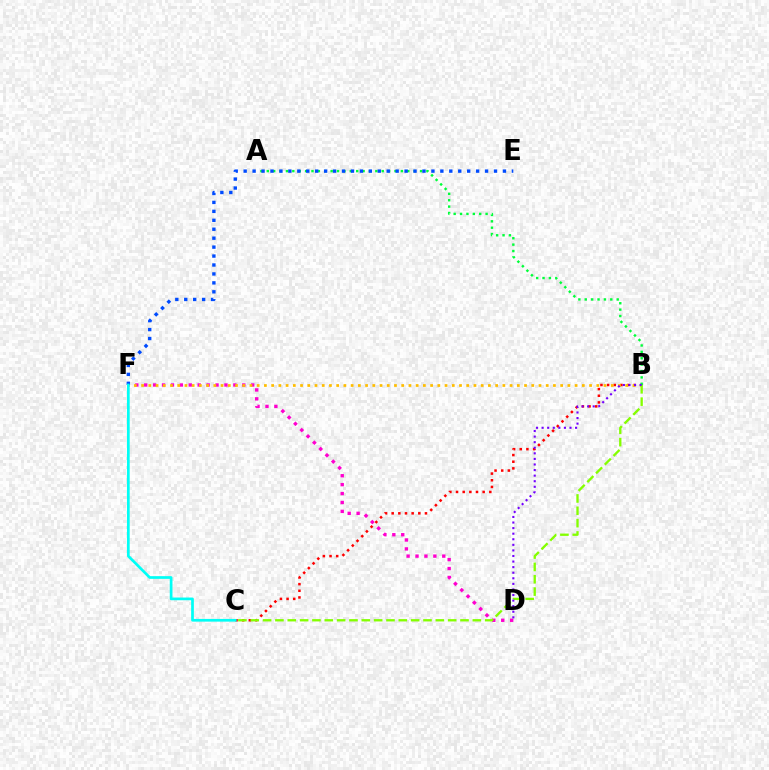{('D', 'F'): [{'color': '#ff00cf', 'line_style': 'dotted', 'thickness': 2.42}], ('B', 'C'): [{'color': '#ff0000', 'line_style': 'dotted', 'thickness': 1.81}, {'color': '#84ff00', 'line_style': 'dashed', 'thickness': 1.68}], ('B', 'F'): [{'color': '#ffbd00', 'line_style': 'dotted', 'thickness': 1.96}], ('A', 'B'): [{'color': '#00ff39', 'line_style': 'dotted', 'thickness': 1.74}], ('E', 'F'): [{'color': '#004bff', 'line_style': 'dotted', 'thickness': 2.43}], ('C', 'F'): [{'color': '#00fff6', 'line_style': 'solid', 'thickness': 1.95}], ('B', 'D'): [{'color': '#7200ff', 'line_style': 'dotted', 'thickness': 1.51}]}